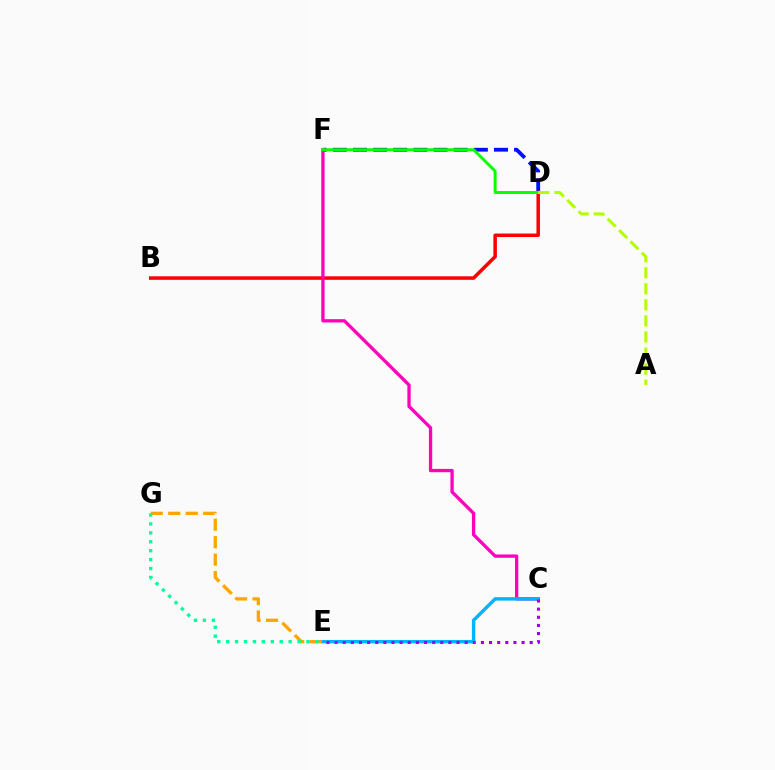{('D', 'F'): [{'color': '#0010ff', 'line_style': 'dashed', 'thickness': 2.74}, {'color': '#08ff00', 'line_style': 'solid', 'thickness': 2.13}], ('B', 'D'): [{'color': '#ff0000', 'line_style': 'solid', 'thickness': 2.53}], ('C', 'F'): [{'color': '#ff00bd', 'line_style': 'solid', 'thickness': 2.38}], ('C', 'E'): [{'color': '#00b5ff', 'line_style': 'solid', 'thickness': 2.46}, {'color': '#9b00ff', 'line_style': 'dotted', 'thickness': 2.21}], ('E', 'G'): [{'color': '#ffa500', 'line_style': 'dashed', 'thickness': 2.37}, {'color': '#00ff9d', 'line_style': 'dotted', 'thickness': 2.42}], ('A', 'D'): [{'color': '#b3ff00', 'line_style': 'dashed', 'thickness': 2.18}]}